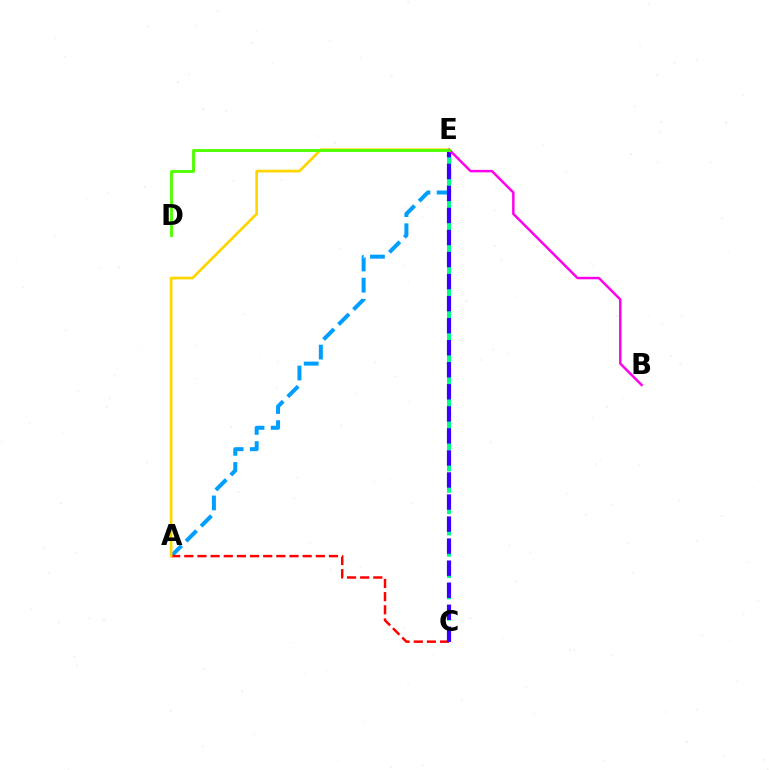{('A', 'E'): [{'color': '#009eff', 'line_style': 'dashed', 'thickness': 2.87}, {'color': '#ffd500', 'line_style': 'solid', 'thickness': 1.94}], ('A', 'C'): [{'color': '#ff0000', 'line_style': 'dashed', 'thickness': 1.79}], ('C', 'E'): [{'color': '#00ff86', 'line_style': 'dashed', 'thickness': 2.9}, {'color': '#3700ff', 'line_style': 'dashed', 'thickness': 2.99}], ('B', 'E'): [{'color': '#ff00ed', 'line_style': 'solid', 'thickness': 1.77}], ('D', 'E'): [{'color': '#4fff00', 'line_style': 'solid', 'thickness': 2.06}]}